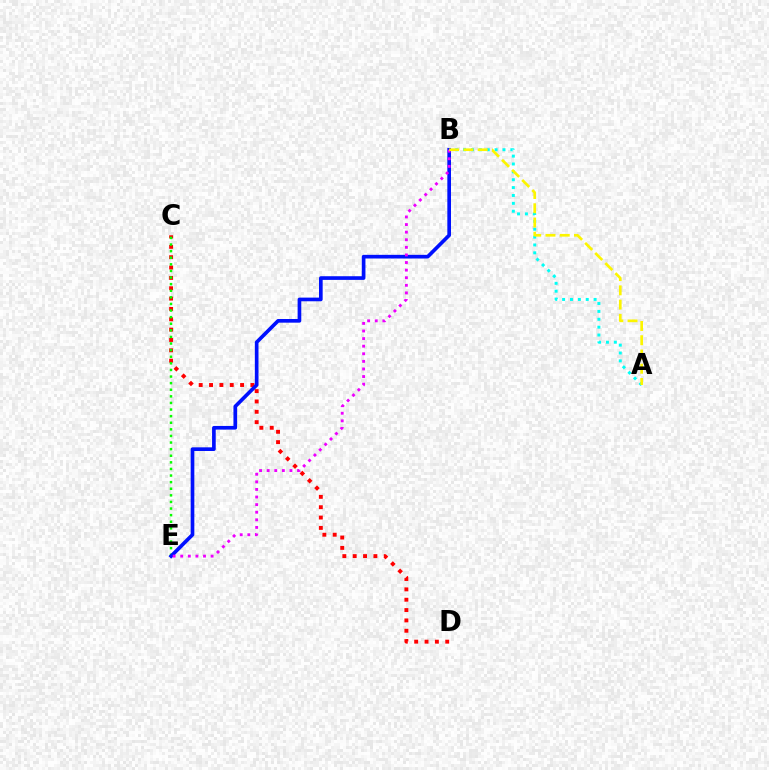{('A', 'B'): [{'color': '#00fff6', 'line_style': 'dotted', 'thickness': 2.14}, {'color': '#fcf500', 'line_style': 'dashed', 'thickness': 1.94}], ('C', 'D'): [{'color': '#ff0000', 'line_style': 'dotted', 'thickness': 2.81}], ('C', 'E'): [{'color': '#08ff00', 'line_style': 'dotted', 'thickness': 1.79}], ('B', 'E'): [{'color': '#0010ff', 'line_style': 'solid', 'thickness': 2.64}, {'color': '#ee00ff', 'line_style': 'dotted', 'thickness': 2.06}]}